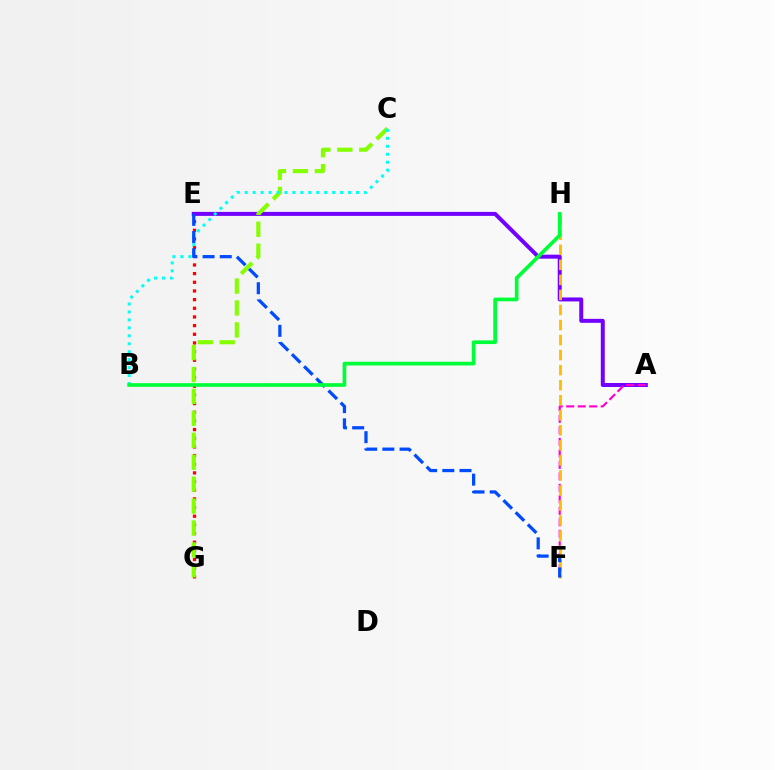{('A', 'E'): [{'color': '#7200ff', 'line_style': 'solid', 'thickness': 2.86}], ('E', 'G'): [{'color': '#ff0000', 'line_style': 'dotted', 'thickness': 2.35}], ('A', 'F'): [{'color': '#ff00cf', 'line_style': 'dashed', 'thickness': 1.56}], ('C', 'G'): [{'color': '#84ff00', 'line_style': 'dashed', 'thickness': 2.98}], ('B', 'C'): [{'color': '#00fff6', 'line_style': 'dotted', 'thickness': 2.16}], ('F', 'H'): [{'color': '#ffbd00', 'line_style': 'dashed', 'thickness': 2.04}], ('E', 'F'): [{'color': '#004bff', 'line_style': 'dashed', 'thickness': 2.34}], ('B', 'H'): [{'color': '#00ff39', 'line_style': 'solid', 'thickness': 2.66}]}